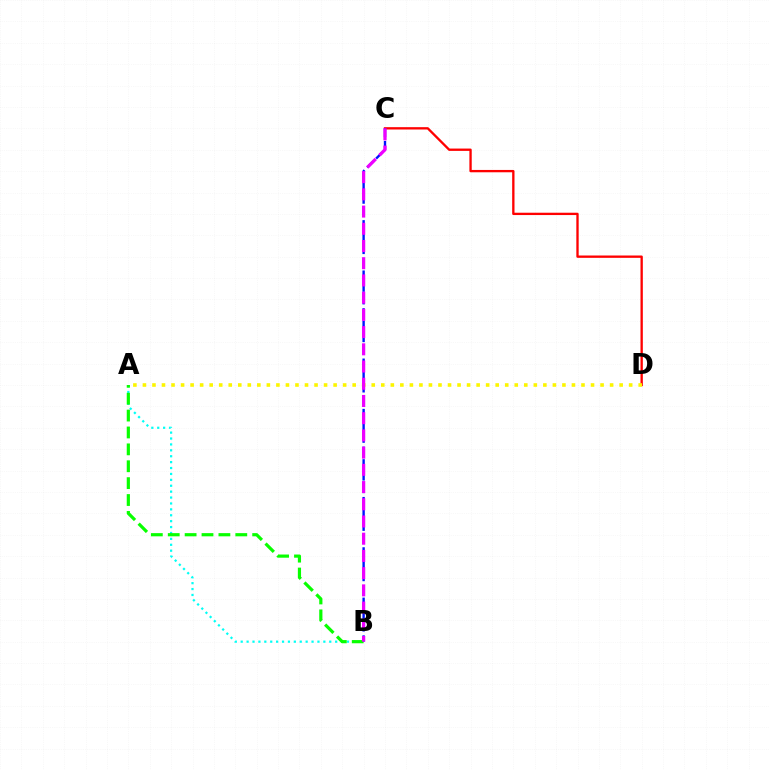{('C', 'D'): [{'color': '#ff0000', 'line_style': 'solid', 'thickness': 1.68}], ('A', 'B'): [{'color': '#00fff6', 'line_style': 'dotted', 'thickness': 1.6}, {'color': '#08ff00', 'line_style': 'dashed', 'thickness': 2.29}], ('B', 'C'): [{'color': '#0010ff', 'line_style': 'dashed', 'thickness': 1.71}, {'color': '#ee00ff', 'line_style': 'dashed', 'thickness': 2.34}], ('A', 'D'): [{'color': '#fcf500', 'line_style': 'dotted', 'thickness': 2.59}]}